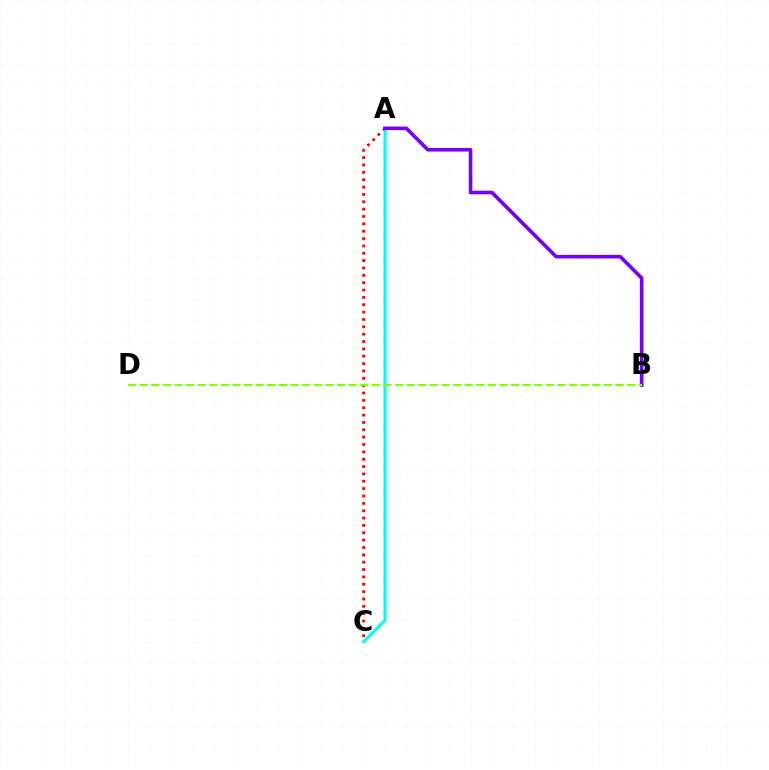{('A', 'C'): [{'color': '#ff0000', 'line_style': 'dotted', 'thickness': 2.0}, {'color': '#00fff6', 'line_style': 'solid', 'thickness': 2.25}], ('A', 'B'): [{'color': '#7200ff', 'line_style': 'solid', 'thickness': 2.59}], ('B', 'D'): [{'color': '#84ff00', 'line_style': 'dashed', 'thickness': 1.58}]}